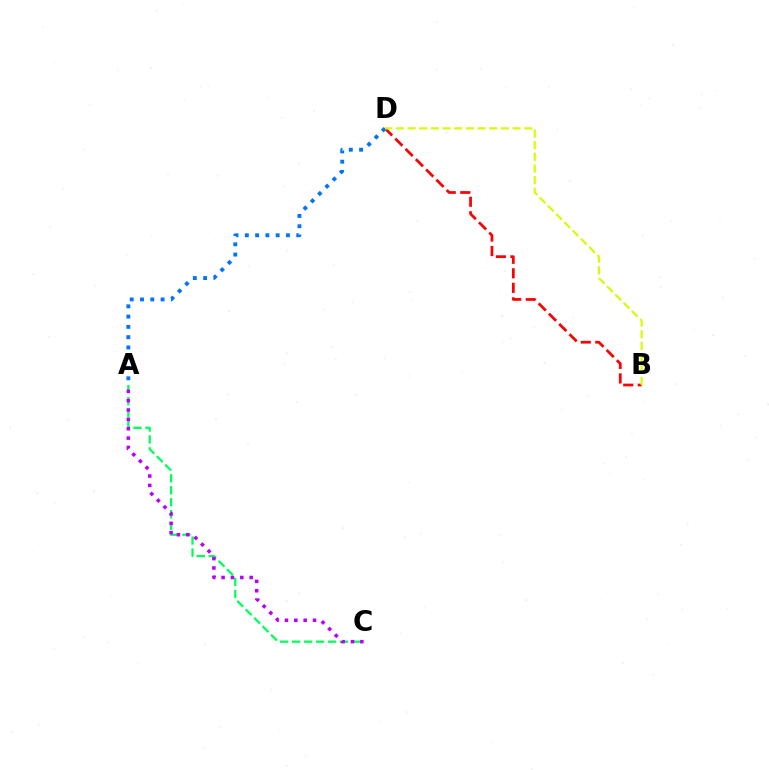{('A', 'C'): [{'color': '#00ff5c', 'line_style': 'dashed', 'thickness': 1.62}, {'color': '#b900ff', 'line_style': 'dotted', 'thickness': 2.54}], ('B', 'D'): [{'color': '#ff0000', 'line_style': 'dashed', 'thickness': 1.98}, {'color': '#d1ff00', 'line_style': 'dashed', 'thickness': 1.59}], ('A', 'D'): [{'color': '#0074ff', 'line_style': 'dotted', 'thickness': 2.79}]}